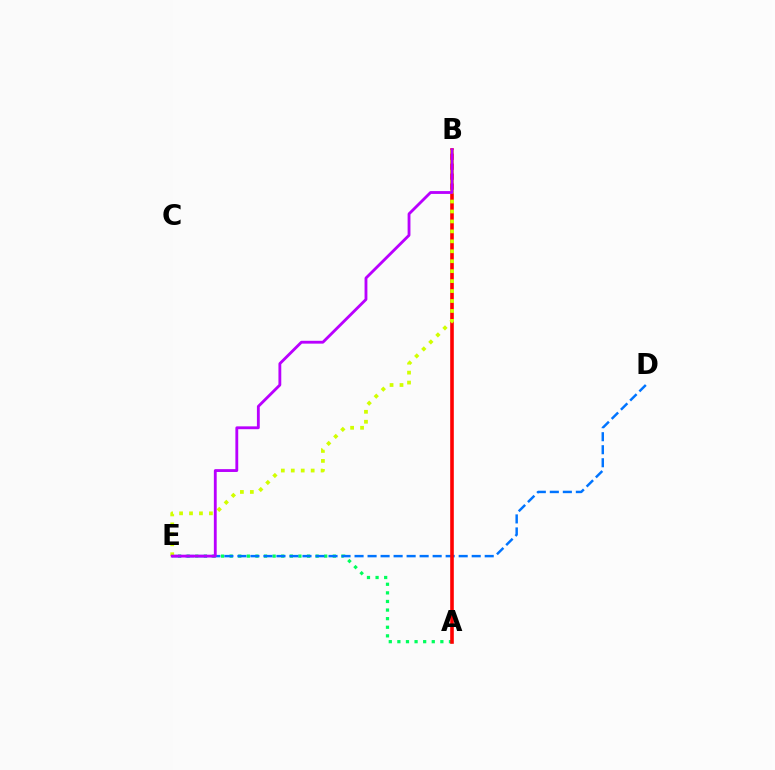{('A', 'E'): [{'color': '#00ff5c', 'line_style': 'dotted', 'thickness': 2.34}], ('D', 'E'): [{'color': '#0074ff', 'line_style': 'dashed', 'thickness': 1.77}], ('A', 'B'): [{'color': '#ff0000', 'line_style': 'solid', 'thickness': 2.6}], ('B', 'E'): [{'color': '#d1ff00', 'line_style': 'dotted', 'thickness': 2.7}, {'color': '#b900ff', 'line_style': 'solid', 'thickness': 2.04}]}